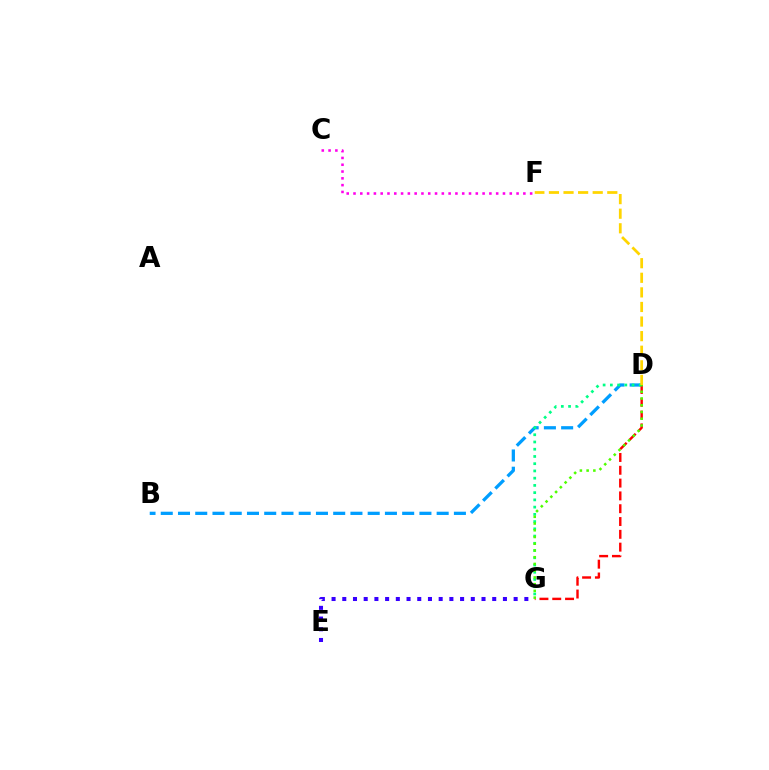{('E', 'G'): [{'color': '#3700ff', 'line_style': 'dotted', 'thickness': 2.91}], ('B', 'D'): [{'color': '#009eff', 'line_style': 'dashed', 'thickness': 2.34}], ('D', 'G'): [{'color': '#ff0000', 'line_style': 'dashed', 'thickness': 1.74}, {'color': '#00ff86', 'line_style': 'dotted', 'thickness': 1.97}, {'color': '#4fff00', 'line_style': 'dotted', 'thickness': 1.83}], ('C', 'F'): [{'color': '#ff00ed', 'line_style': 'dotted', 'thickness': 1.85}], ('D', 'F'): [{'color': '#ffd500', 'line_style': 'dashed', 'thickness': 1.98}]}